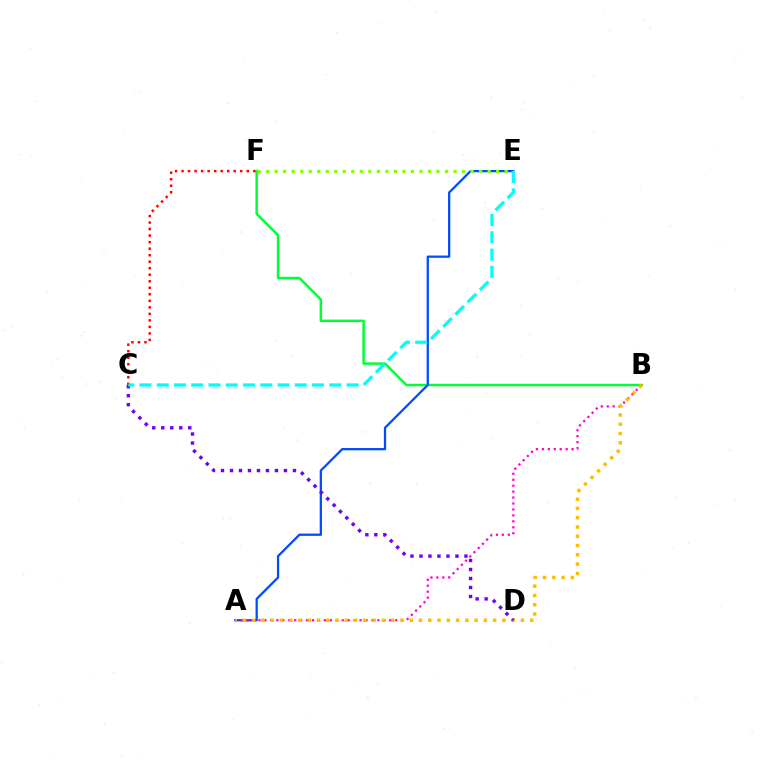{('B', 'F'): [{'color': '#00ff39', 'line_style': 'solid', 'thickness': 1.8}], ('C', 'F'): [{'color': '#ff0000', 'line_style': 'dotted', 'thickness': 1.77}], ('A', 'E'): [{'color': '#004bff', 'line_style': 'solid', 'thickness': 1.63}], ('A', 'B'): [{'color': '#ff00cf', 'line_style': 'dotted', 'thickness': 1.62}, {'color': '#ffbd00', 'line_style': 'dotted', 'thickness': 2.52}], ('C', 'D'): [{'color': '#7200ff', 'line_style': 'dotted', 'thickness': 2.44}], ('E', 'F'): [{'color': '#84ff00', 'line_style': 'dotted', 'thickness': 2.31}], ('C', 'E'): [{'color': '#00fff6', 'line_style': 'dashed', 'thickness': 2.34}]}